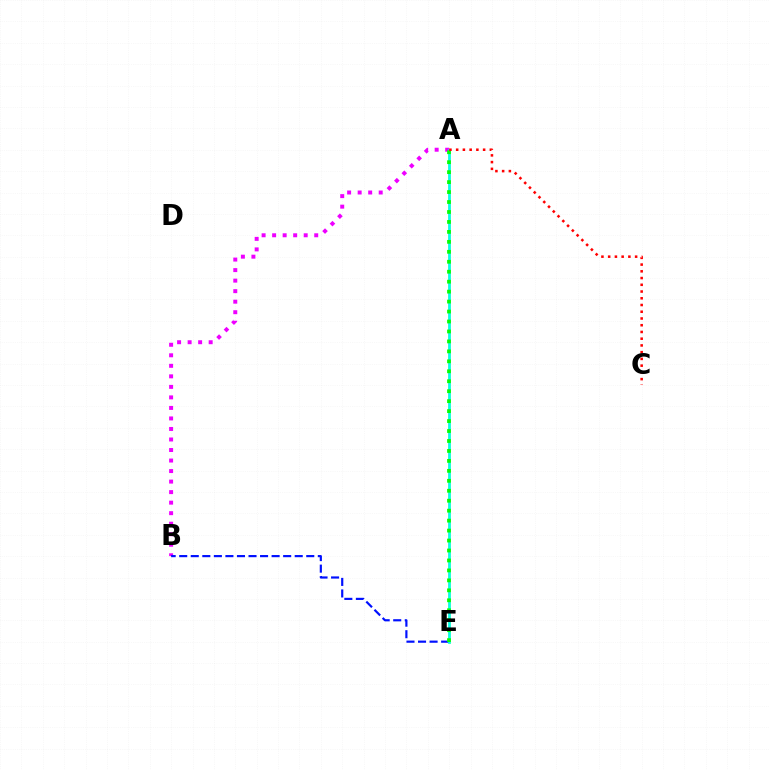{('A', 'E'): [{'color': '#fcf500', 'line_style': 'solid', 'thickness': 1.81}, {'color': '#00fff6', 'line_style': 'solid', 'thickness': 1.93}, {'color': '#08ff00', 'line_style': 'dotted', 'thickness': 2.71}], ('A', 'B'): [{'color': '#ee00ff', 'line_style': 'dotted', 'thickness': 2.86}], ('B', 'E'): [{'color': '#0010ff', 'line_style': 'dashed', 'thickness': 1.57}], ('A', 'C'): [{'color': '#ff0000', 'line_style': 'dotted', 'thickness': 1.83}]}